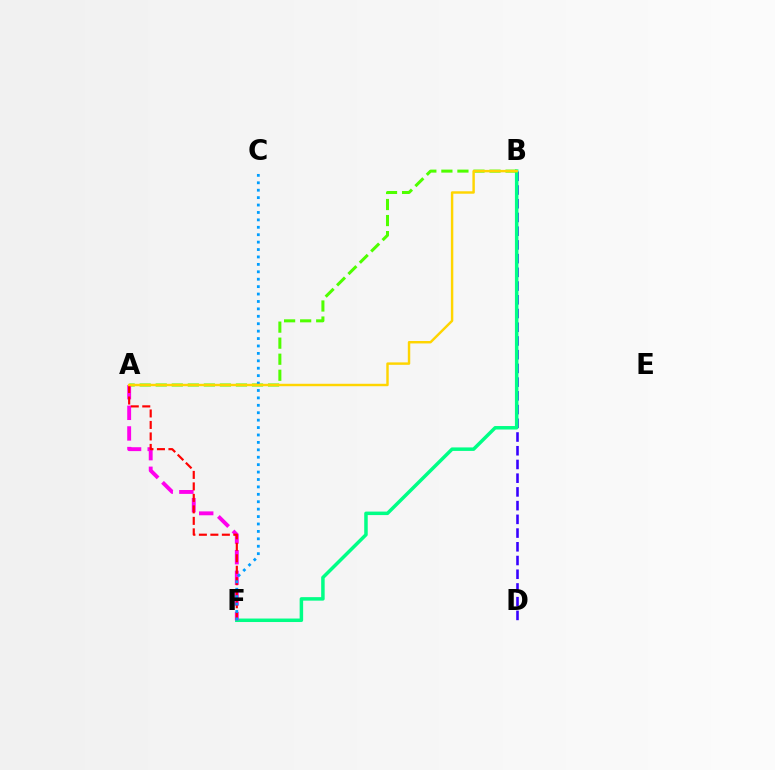{('B', 'D'): [{'color': '#3700ff', 'line_style': 'dashed', 'thickness': 1.86}], ('B', 'F'): [{'color': '#00ff86', 'line_style': 'solid', 'thickness': 2.51}], ('A', 'B'): [{'color': '#4fff00', 'line_style': 'dashed', 'thickness': 2.18}, {'color': '#ffd500', 'line_style': 'solid', 'thickness': 1.76}], ('A', 'F'): [{'color': '#ff00ed', 'line_style': 'dashed', 'thickness': 2.8}, {'color': '#ff0000', 'line_style': 'dashed', 'thickness': 1.56}], ('C', 'F'): [{'color': '#009eff', 'line_style': 'dotted', 'thickness': 2.02}]}